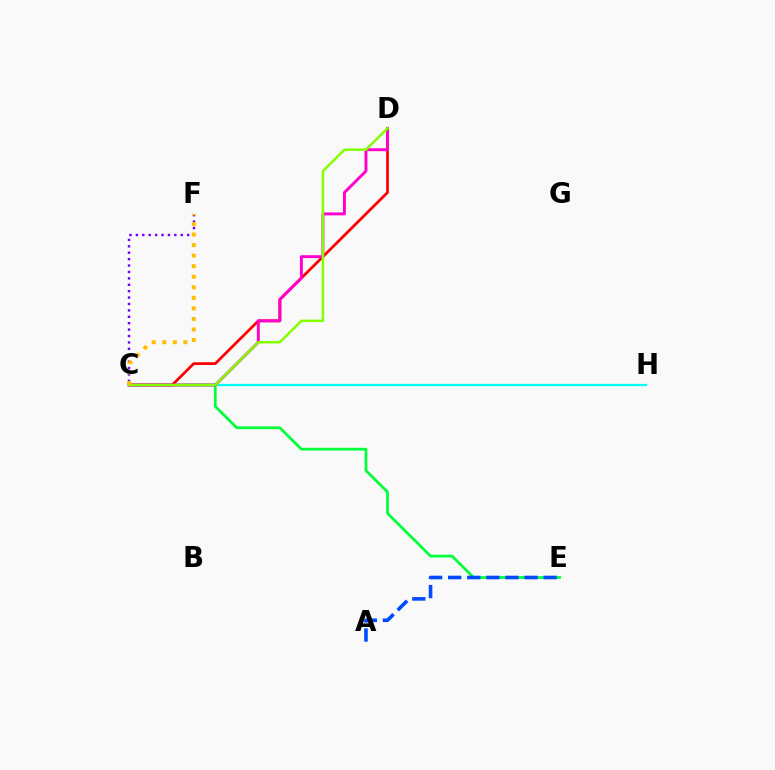{('C', 'F'): [{'color': '#7200ff', 'line_style': 'dotted', 'thickness': 1.74}, {'color': '#ffbd00', 'line_style': 'dotted', 'thickness': 2.87}], ('C', 'E'): [{'color': '#00ff39', 'line_style': 'solid', 'thickness': 1.97}], ('A', 'E'): [{'color': '#004bff', 'line_style': 'dashed', 'thickness': 2.59}], ('C', 'H'): [{'color': '#00fff6', 'line_style': 'solid', 'thickness': 1.61}], ('C', 'D'): [{'color': '#ff0000', 'line_style': 'solid', 'thickness': 1.98}, {'color': '#ff00cf', 'line_style': 'solid', 'thickness': 2.11}, {'color': '#84ff00', 'line_style': 'solid', 'thickness': 1.81}]}